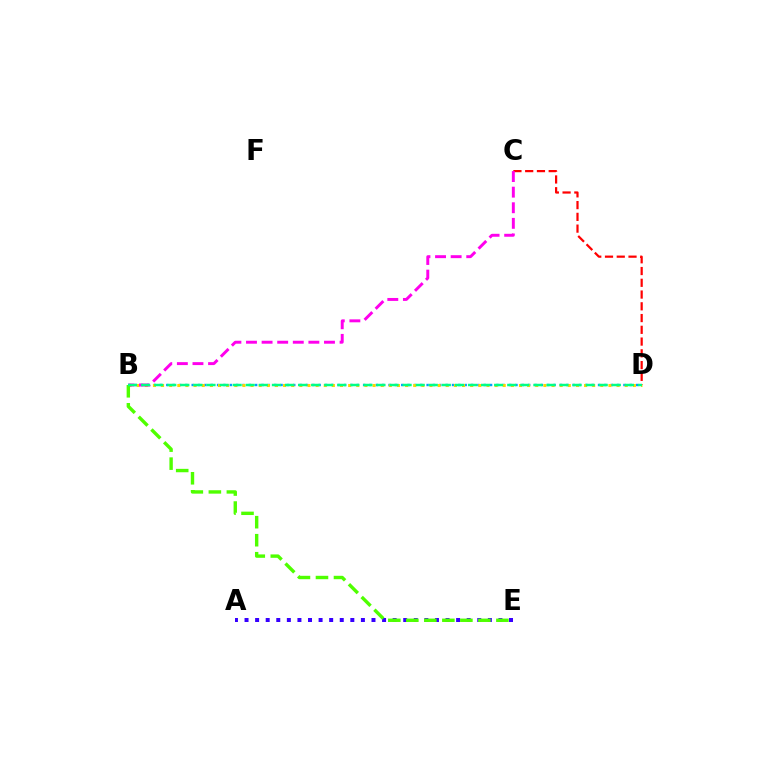{('A', 'E'): [{'color': '#3700ff', 'line_style': 'dotted', 'thickness': 2.87}], ('B', 'D'): [{'color': '#009eff', 'line_style': 'dotted', 'thickness': 1.73}, {'color': '#ffd500', 'line_style': 'dotted', 'thickness': 2.21}, {'color': '#00ff86', 'line_style': 'dashed', 'thickness': 1.78}], ('C', 'D'): [{'color': '#ff0000', 'line_style': 'dashed', 'thickness': 1.6}], ('B', 'C'): [{'color': '#ff00ed', 'line_style': 'dashed', 'thickness': 2.12}], ('B', 'E'): [{'color': '#4fff00', 'line_style': 'dashed', 'thickness': 2.45}]}